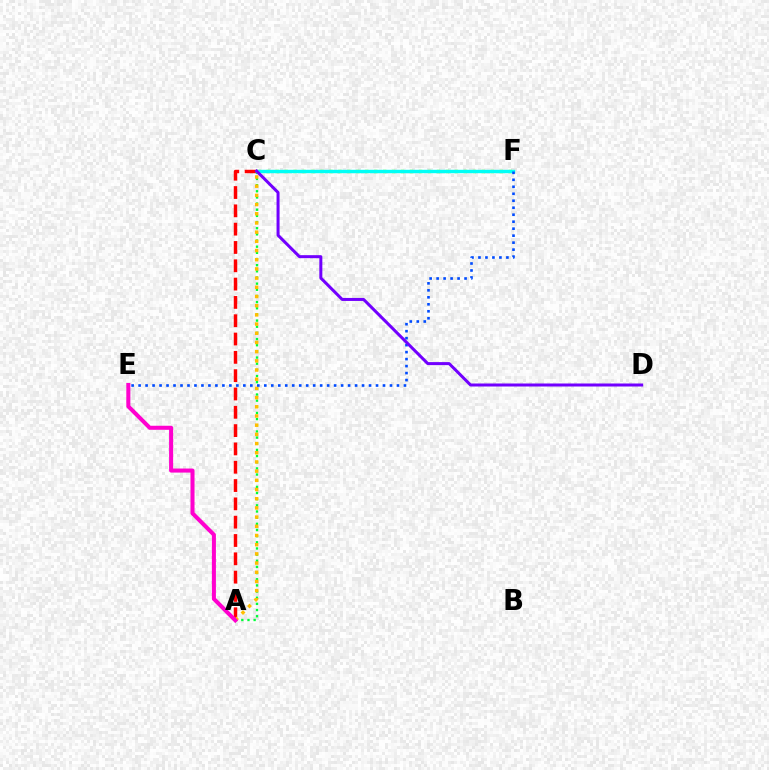{('A', 'C'): [{'color': '#ff0000', 'line_style': 'dashed', 'thickness': 2.49}, {'color': '#00ff39', 'line_style': 'dotted', 'thickness': 1.67}, {'color': '#ffbd00', 'line_style': 'dotted', 'thickness': 2.5}], ('C', 'F'): [{'color': '#84ff00', 'line_style': 'dotted', 'thickness': 2.44}, {'color': '#00fff6', 'line_style': 'solid', 'thickness': 2.45}], ('E', 'F'): [{'color': '#004bff', 'line_style': 'dotted', 'thickness': 1.9}], ('A', 'E'): [{'color': '#ff00cf', 'line_style': 'solid', 'thickness': 2.91}], ('C', 'D'): [{'color': '#7200ff', 'line_style': 'solid', 'thickness': 2.17}]}